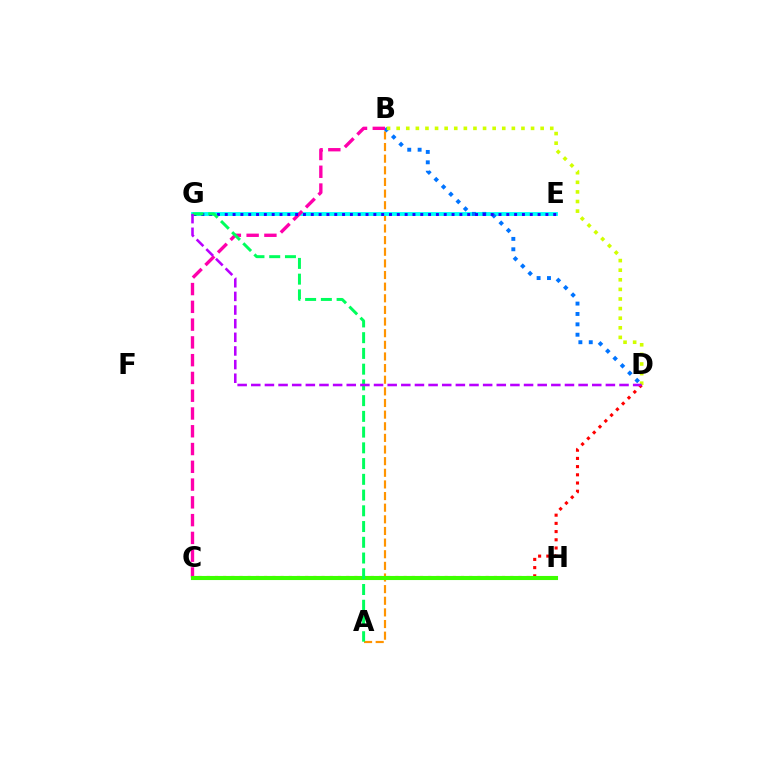{('C', 'D'): [{'color': '#ff0000', 'line_style': 'dotted', 'thickness': 2.23}], ('A', 'B'): [{'color': '#ff9400', 'line_style': 'dashed', 'thickness': 1.58}], ('E', 'G'): [{'color': '#00fff6', 'line_style': 'solid', 'thickness': 2.78}, {'color': '#2500ff', 'line_style': 'dotted', 'thickness': 2.12}], ('B', 'D'): [{'color': '#0074ff', 'line_style': 'dotted', 'thickness': 2.82}, {'color': '#d1ff00', 'line_style': 'dotted', 'thickness': 2.61}], ('B', 'C'): [{'color': '#ff00ac', 'line_style': 'dashed', 'thickness': 2.41}], ('C', 'H'): [{'color': '#3dff00', 'line_style': 'solid', 'thickness': 2.95}], ('A', 'G'): [{'color': '#00ff5c', 'line_style': 'dashed', 'thickness': 2.14}], ('D', 'G'): [{'color': '#b900ff', 'line_style': 'dashed', 'thickness': 1.85}]}